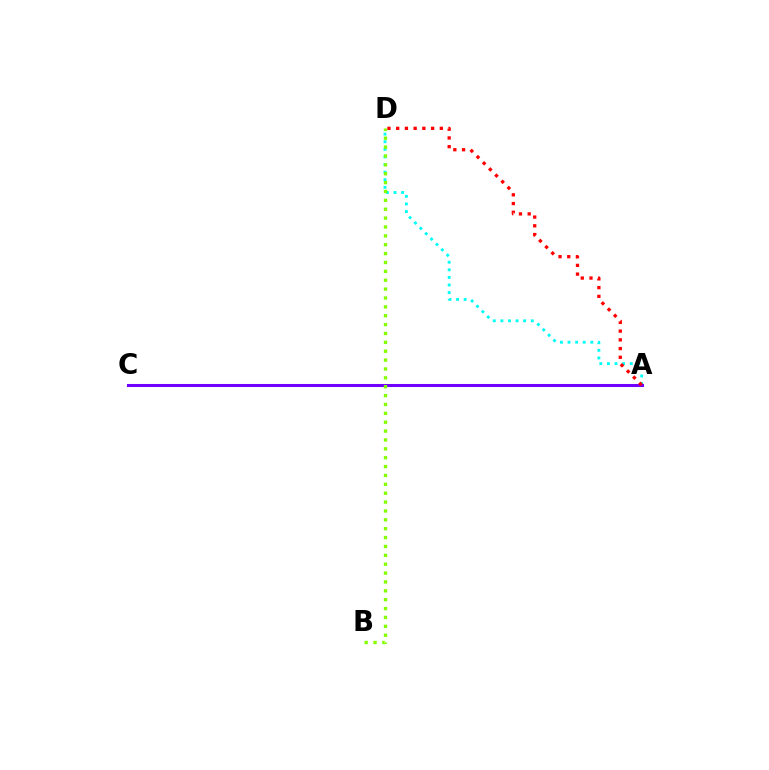{('A', 'D'): [{'color': '#00fff6', 'line_style': 'dotted', 'thickness': 2.06}, {'color': '#ff0000', 'line_style': 'dotted', 'thickness': 2.37}], ('A', 'C'): [{'color': '#7200ff', 'line_style': 'solid', 'thickness': 2.2}], ('B', 'D'): [{'color': '#84ff00', 'line_style': 'dotted', 'thickness': 2.41}]}